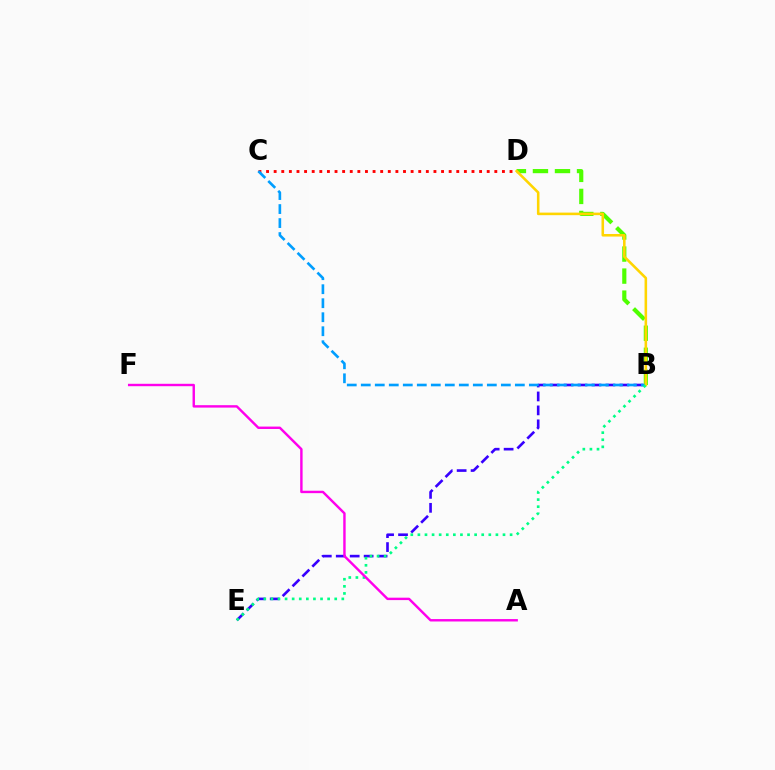{('B', 'D'): [{'color': '#4fff00', 'line_style': 'dashed', 'thickness': 2.99}, {'color': '#ffd500', 'line_style': 'solid', 'thickness': 1.85}], ('B', 'E'): [{'color': '#3700ff', 'line_style': 'dashed', 'thickness': 1.89}, {'color': '#00ff86', 'line_style': 'dotted', 'thickness': 1.93}], ('C', 'D'): [{'color': '#ff0000', 'line_style': 'dotted', 'thickness': 2.07}], ('B', 'C'): [{'color': '#009eff', 'line_style': 'dashed', 'thickness': 1.9}], ('A', 'F'): [{'color': '#ff00ed', 'line_style': 'solid', 'thickness': 1.74}]}